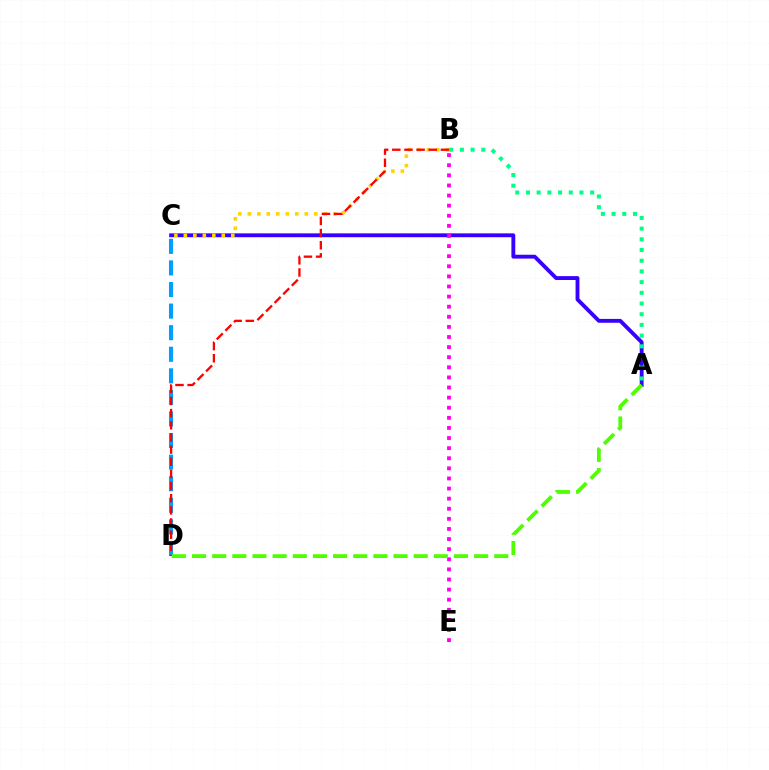{('A', 'C'): [{'color': '#3700ff', 'line_style': 'solid', 'thickness': 2.78}], ('B', 'C'): [{'color': '#ffd500', 'line_style': 'dotted', 'thickness': 2.58}], ('C', 'D'): [{'color': '#009eff', 'line_style': 'dashed', 'thickness': 2.93}], ('B', 'D'): [{'color': '#ff0000', 'line_style': 'dashed', 'thickness': 1.65}], ('A', 'B'): [{'color': '#00ff86', 'line_style': 'dotted', 'thickness': 2.91}], ('B', 'E'): [{'color': '#ff00ed', 'line_style': 'dotted', 'thickness': 2.75}], ('A', 'D'): [{'color': '#4fff00', 'line_style': 'dashed', 'thickness': 2.74}]}